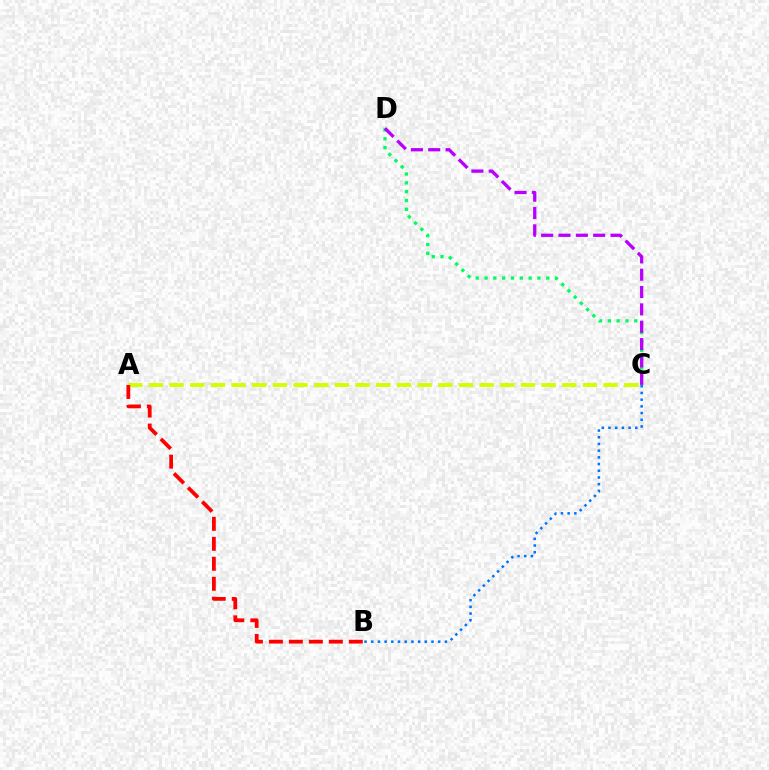{('C', 'D'): [{'color': '#00ff5c', 'line_style': 'dotted', 'thickness': 2.39}, {'color': '#b900ff', 'line_style': 'dashed', 'thickness': 2.36}], ('B', 'C'): [{'color': '#0074ff', 'line_style': 'dotted', 'thickness': 1.82}], ('A', 'C'): [{'color': '#d1ff00', 'line_style': 'dashed', 'thickness': 2.81}], ('A', 'B'): [{'color': '#ff0000', 'line_style': 'dashed', 'thickness': 2.71}]}